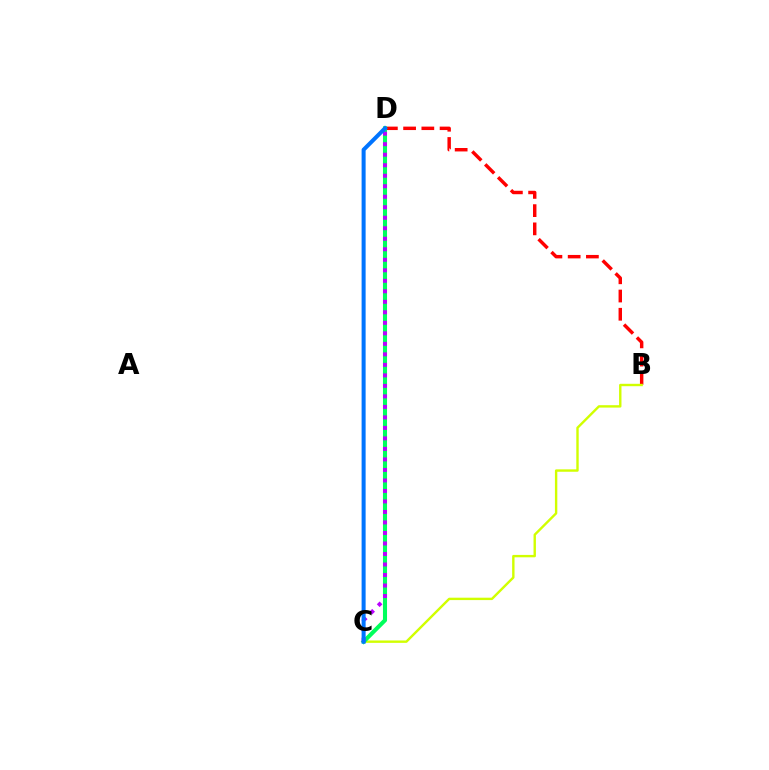{('B', 'D'): [{'color': '#ff0000', 'line_style': 'dashed', 'thickness': 2.48}], ('B', 'C'): [{'color': '#d1ff00', 'line_style': 'solid', 'thickness': 1.73}], ('C', 'D'): [{'color': '#00ff5c', 'line_style': 'solid', 'thickness': 2.93}, {'color': '#b900ff', 'line_style': 'dotted', 'thickness': 2.85}, {'color': '#0074ff', 'line_style': 'solid', 'thickness': 2.89}]}